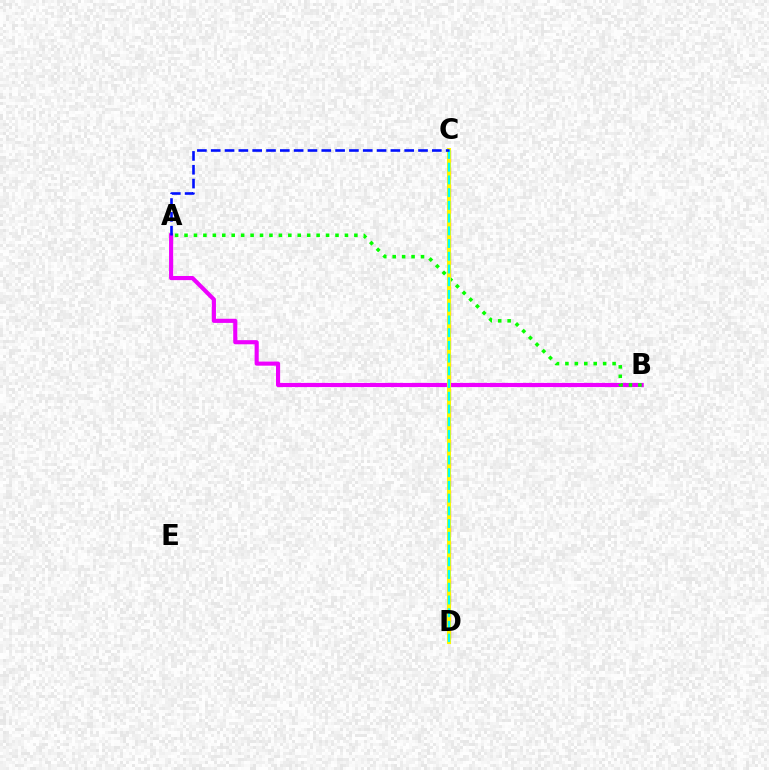{('A', 'B'): [{'color': '#ee00ff', 'line_style': 'solid', 'thickness': 2.97}, {'color': '#08ff00', 'line_style': 'dotted', 'thickness': 2.56}], ('C', 'D'): [{'color': '#ff0000', 'line_style': 'dashed', 'thickness': 2.31}, {'color': '#fcf500', 'line_style': 'solid', 'thickness': 2.93}, {'color': '#00fff6', 'line_style': 'dashed', 'thickness': 1.73}], ('A', 'C'): [{'color': '#0010ff', 'line_style': 'dashed', 'thickness': 1.88}]}